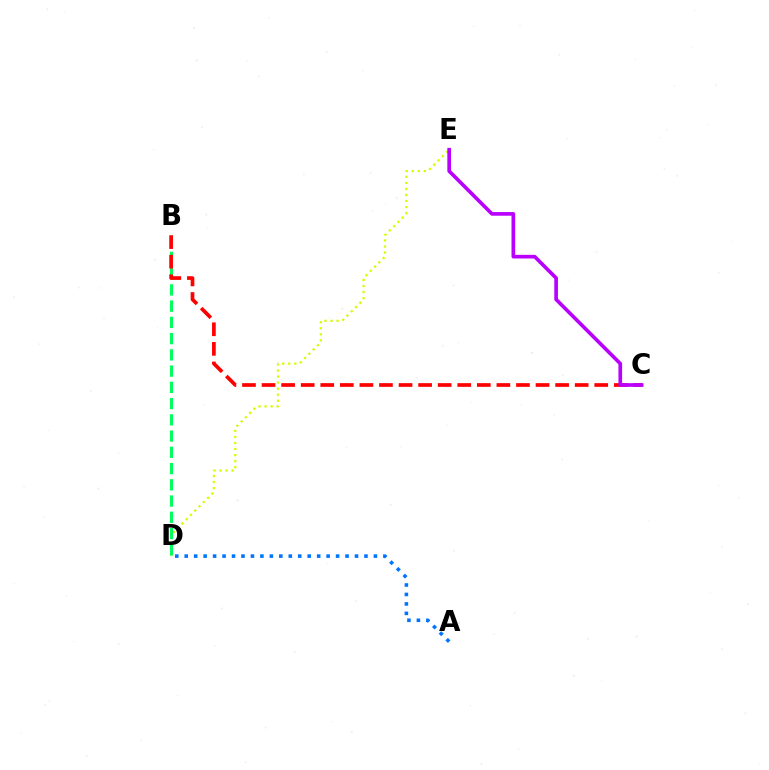{('A', 'D'): [{'color': '#0074ff', 'line_style': 'dotted', 'thickness': 2.57}], ('D', 'E'): [{'color': '#d1ff00', 'line_style': 'dotted', 'thickness': 1.64}], ('B', 'D'): [{'color': '#00ff5c', 'line_style': 'dashed', 'thickness': 2.21}], ('B', 'C'): [{'color': '#ff0000', 'line_style': 'dashed', 'thickness': 2.66}], ('C', 'E'): [{'color': '#b900ff', 'line_style': 'solid', 'thickness': 2.64}]}